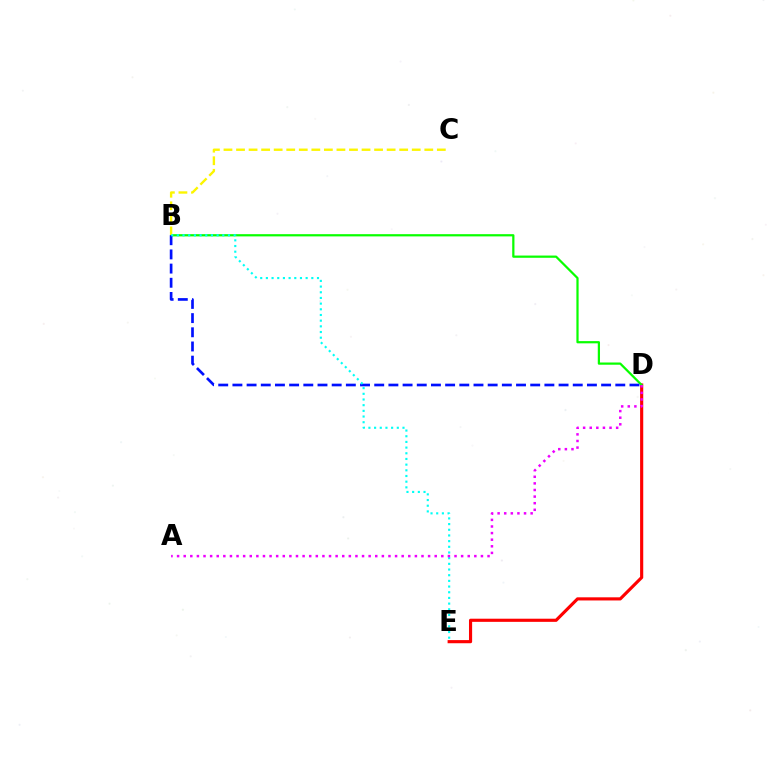{('D', 'E'): [{'color': '#ff0000', 'line_style': 'solid', 'thickness': 2.26}], ('B', 'D'): [{'color': '#08ff00', 'line_style': 'solid', 'thickness': 1.6}, {'color': '#0010ff', 'line_style': 'dashed', 'thickness': 1.93}], ('B', 'C'): [{'color': '#fcf500', 'line_style': 'dashed', 'thickness': 1.7}], ('B', 'E'): [{'color': '#00fff6', 'line_style': 'dotted', 'thickness': 1.54}], ('A', 'D'): [{'color': '#ee00ff', 'line_style': 'dotted', 'thickness': 1.79}]}